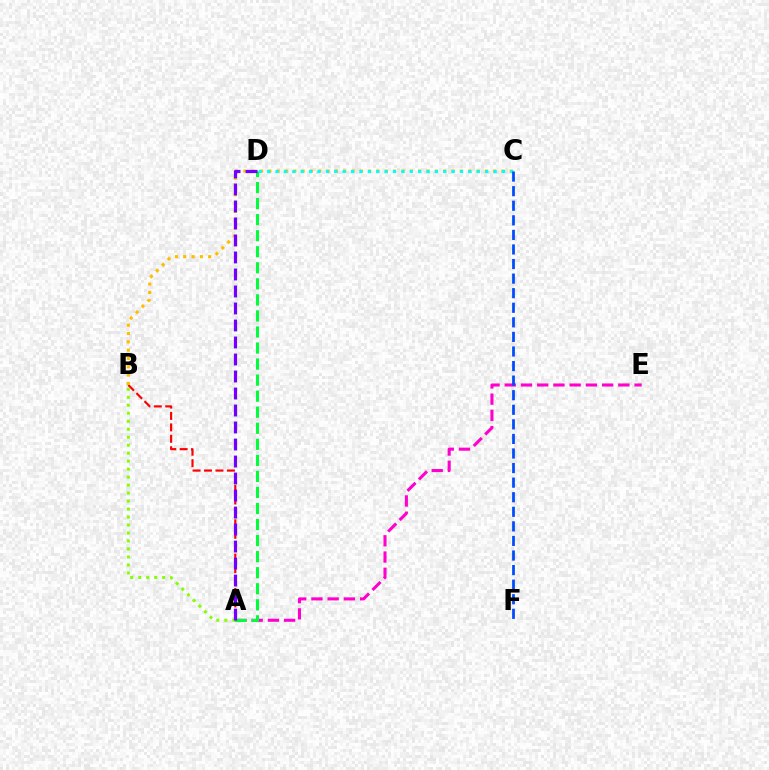{('A', 'B'): [{'color': '#ff0000', 'line_style': 'dashed', 'thickness': 1.55}, {'color': '#84ff00', 'line_style': 'dotted', 'thickness': 2.17}], ('A', 'E'): [{'color': '#ff00cf', 'line_style': 'dashed', 'thickness': 2.2}], ('B', 'C'): [{'color': '#ffbd00', 'line_style': 'dotted', 'thickness': 2.26}], ('C', 'D'): [{'color': '#00fff6', 'line_style': 'dotted', 'thickness': 2.28}], ('A', 'D'): [{'color': '#00ff39', 'line_style': 'dashed', 'thickness': 2.18}, {'color': '#7200ff', 'line_style': 'dashed', 'thickness': 2.31}], ('C', 'F'): [{'color': '#004bff', 'line_style': 'dashed', 'thickness': 1.98}]}